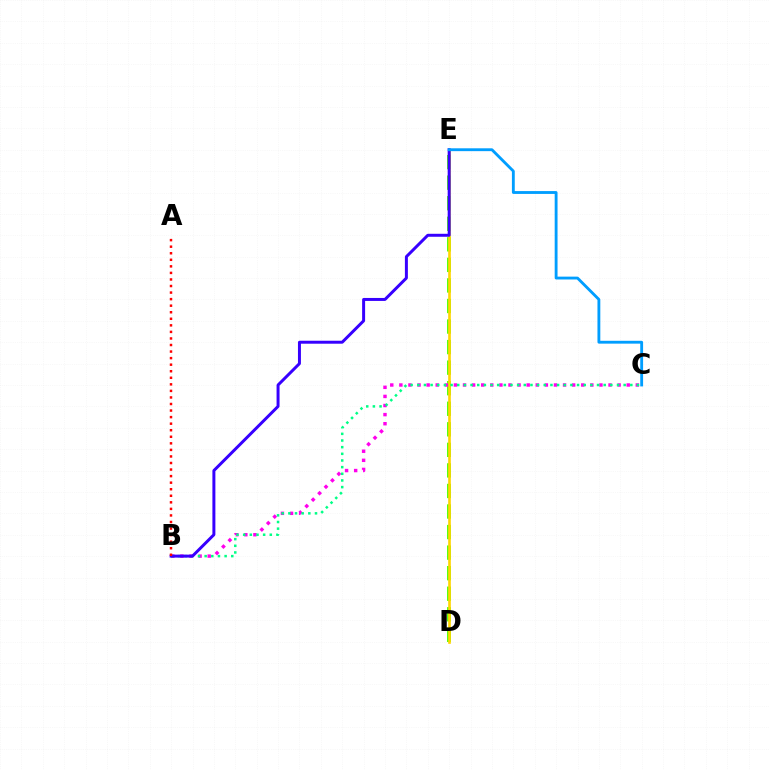{('D', 'E'): [{'color': '#4fff00', 'line_style': 'dashed', 'thickness': 2.79}, {'color': '#ffd500', 'line_style': 'solid', 'thickness': 1.9}], ('B', 'C'): [{'color': '#ff00ed', 'line_style': 'dotted', 'thickness': 2.47}, {'color': '#00ff86', 'line_style': 'dotted', 'thickness': 1.81}], ('B', 'E'): [{'color': '#3700ff', 'line_style': 'solid', 'thickness': 2.14}], ('A', 'B'): [{'color': '#ff0000', 'line_style': 'dotted', 'thickness': 1.78}], ('C', 'E'): [{'color': '#009eff', 'line_style': 'solid', 'thickness': 2.05}]}